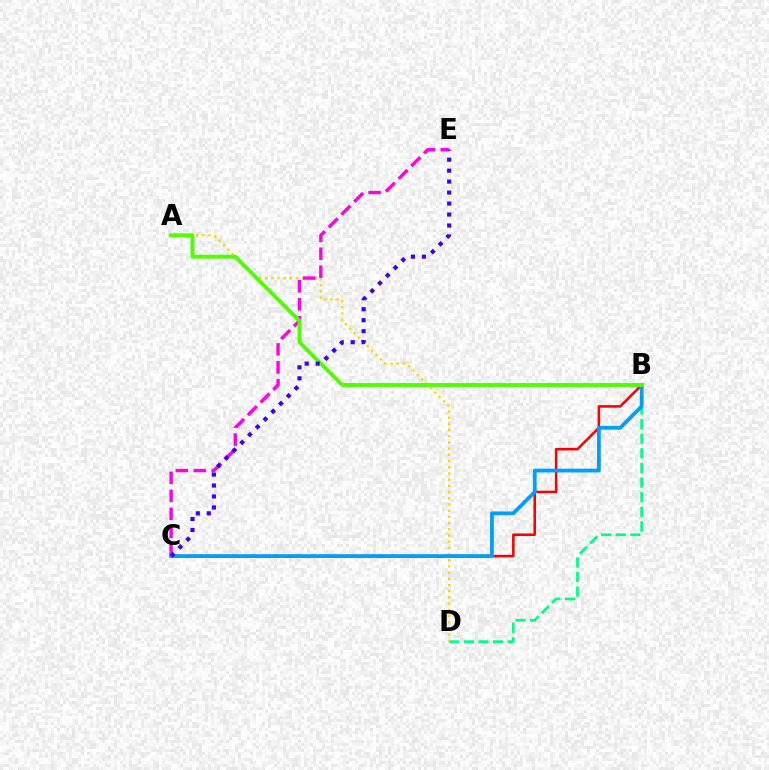{('B', 'C'): [{'color': '#ff0000', 'line_style': 'solid', 'thickness': 1.84}, {'color': '#009eff', 'line_style': 'solid', 'thickness': 2.72}], ('B', 'D'): [{'color': '#00ff86', 'line_style': 'dashed', 'thickness': 1.98}], ('A', 'D'): [{'color': '#ffd500', 'line_style': 'dotted', 'thickness': 1.68}], ('C', 'E'): [{'color': '#ff00ed', 'line_style': 'dashed', 'thickness': 2.44}, {'color': '#3700ff', 'line_style': 'dotted', 'thickness': 2.98}], ('A', 'B'): [{'color': '#4fff00', 'line_style': 'solid', 'thickness': 2.8}]}